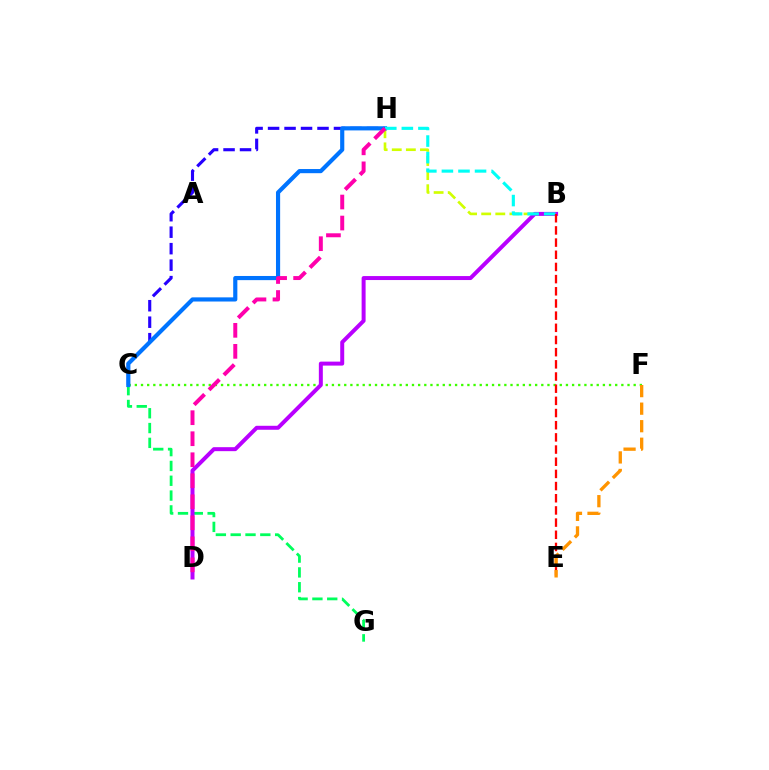{('C', 'G'): [{'color': '#00ff5c', 'line_style': 'dashed', 'thickness': 2.01}], ('C', 'H'): [{'color': '#2500ff', 'line_style': 'dashed', 'thickness': 2.24}, {'color': '#0074ff', 'line_style': 'solid', 'thickness': 2.99}], ('B', 'H'): [{'color': '#d1ff00', 'line_style': 'dashed', 'thickness': 1.92}, {'color': '#00fff6', 'line_style': 'dashed', 'thickness': 2.25}], ('C', 'F'): [{'color': '#3dff00', 'line_style': 'dotted', 'thickness': 1.67}], ('B', 'D'): [{'color': '#b900ff', 'line_style': 'solid', 'thickness': 2.86}], ('B', 'E'): [{'color': '#ff0000', 'line_style': 'dashed', 'thickness': 1.65}], ('E', 'F'): [{'color': '#ff9400', 'line_style': 'dashed', 'thickness': 2.38}], ('D', 'H'): [{'color': '#ff00ac', 'line_style': 'dashed', 'thickness': 2.86}]}